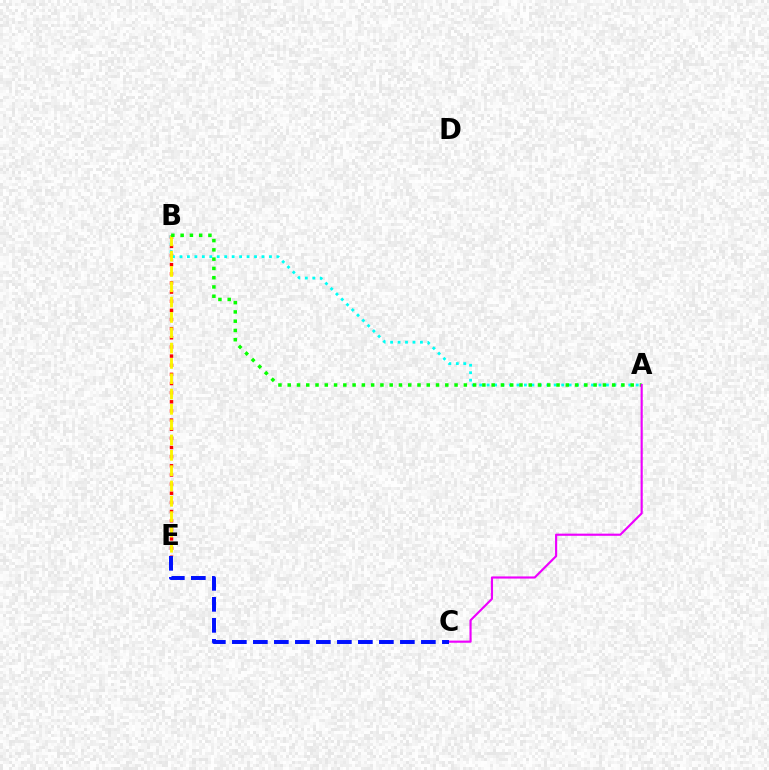{('B', 'E'): [{'color': '#ff0000', 'line_style': 'dotted', 'thickness': 2.48}, {'color': '#fcf500', 'line_style': 'dashed', 'thickness': 2.08}], ('A', 'B'): [{'color': '#00fff6', 'line_style': 'dotted', 'thickness': 2.03}, {'color': '#08ff00', 'line_style': 'dotted', 'thickness': 2.52}], ('A', 'C'): [{'color': '#ee00ff', 'line_style': 'solid', 'thickness': 1.55}], ('C', 'E'): [{'color': '#0010ff', 'line_style': 'dashed', 'thickness': 2.85}]}